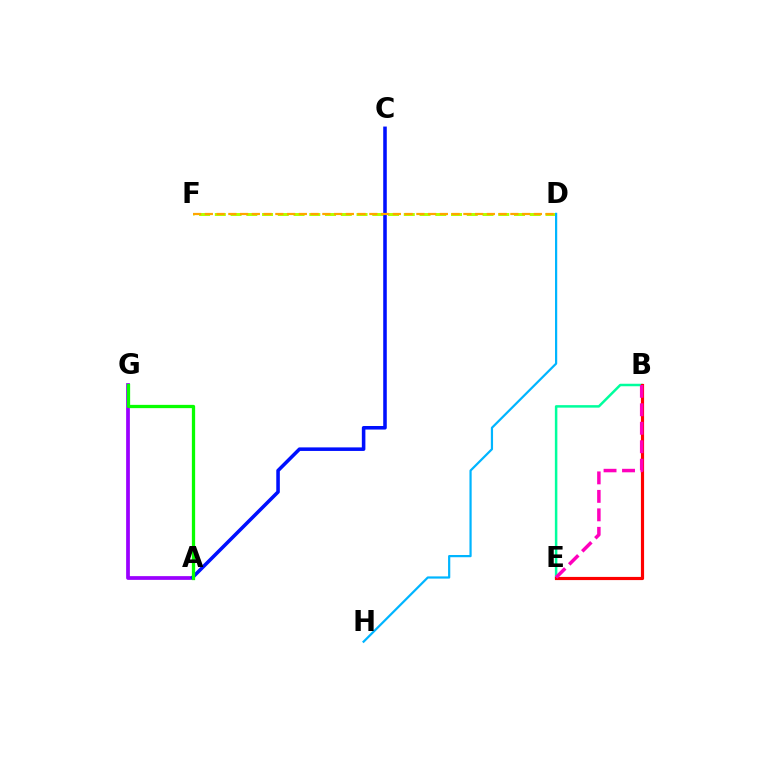{('D', 'F'): [{'color': '#b3ff00', 'line_style': 'dashed', 'thickness': 2.14}, {'color': '#ffa500', 'line_style': 'dashed', 'thickness': 1.6}], ('A', 'G'): [{'color': '#9b00ff', 'line_style': 'solid', 'thickness': 2.69}, {'color': '#08ff00', 'line_style': 'solid', 'thickness': 2.35}], ('A', 'C'): [{'color': '#0010ff', 'line_style': 'solid', 'thickness': 2.56}], ('D', 'H'): [{'color': '#00b5ff', 'line_style': 'solid', 'thickness': 1.59}], ('B', 'E'): [{'color': '#00ff9d', 'line_style': 'solid', 'thickness': 1.8}, {'color': '#ff0000', 'line_style': 'solid', 'thickness': 2.28}, {'color': '#ff00bd', 'line_style': 'dashed', 'thickness': 2.51}]}